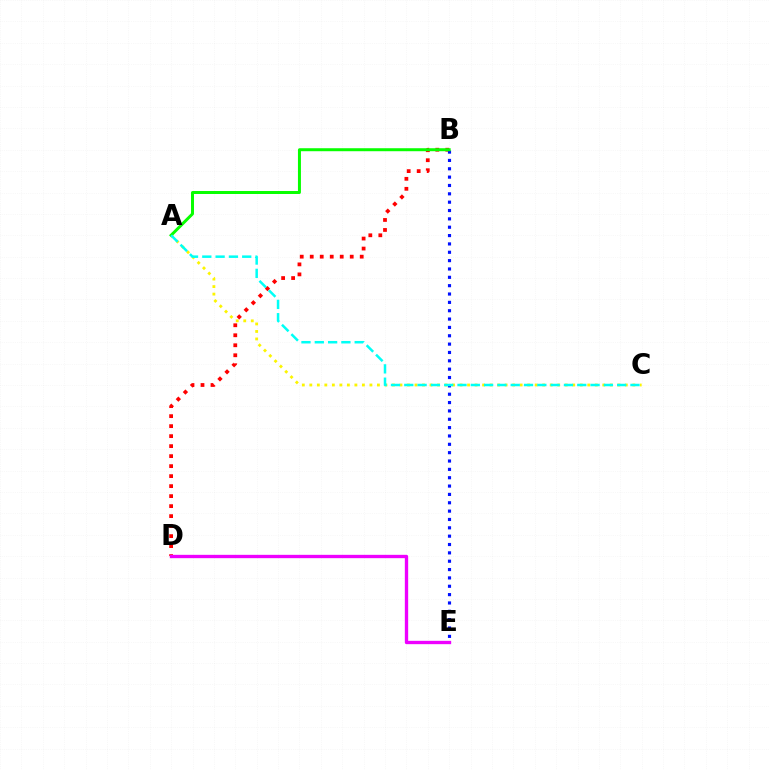{('A', 'C'): [{'color': '#fcf500', 'line_style': 'dotted', 'thickness': 2.04}, {'color': '#00fff6', 'line_style': 'dashed', 'thickness': 1.81}], ('B', 'D'): [{'color': '#ff0000', 'line_style': 'dotted', 'thickness': 2.72}], ('D', 'E'): [{'color': '#ee00ff', 'line_style': 'solid', 'thickness': 2.41}], ('B', 'E'): [{'color': '#0010ff', 'line_style': 'dotted', 'thickness': 2.27}], ('A', 'B'): [{'color': '#08ff00', 'line_style': 'solid', 'thickness': 2.15}]}